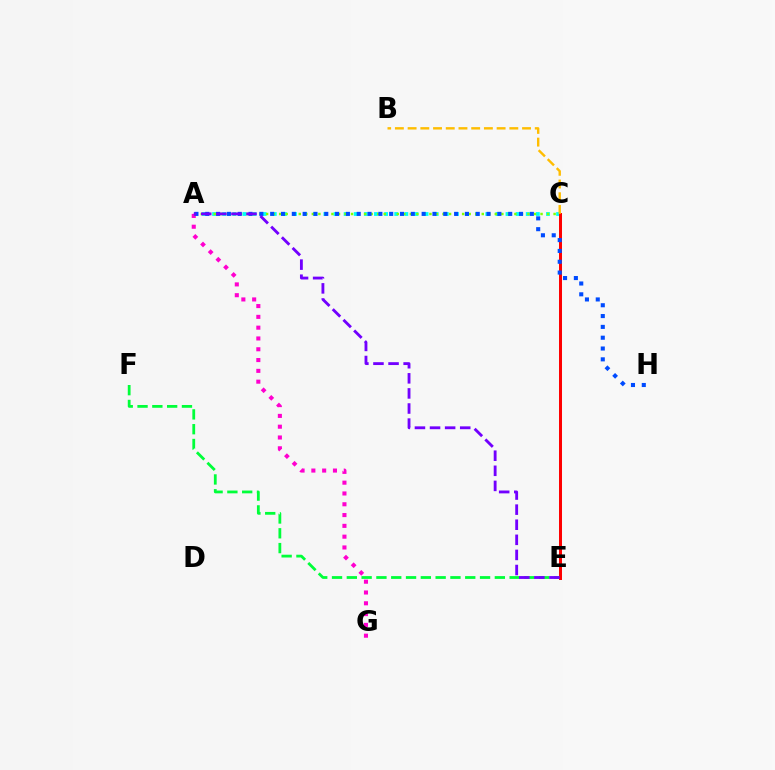{('E', 'F'): [{'color': '#00ff39', 'line_style': 'dashed', 'thickness': 2.01}], ('A', 'C'): [{'color': '#00fff6', 'line_style': 'dotted', 'thickness': 2.75}, {'color': '#84ff00', 'line_style': 'dotted', 'thickness': 1.78}], ('A', 'G'): [{'color': '#ff00cf', 'line_style': 'dotted', 'thickness': 2.93}], ('C', 'E'): [{'color': '#ff0000', 'line_style': 'solid', 'thickness': 2.15}], ('A', 'H'): [{'color': '#004bff', 'line_style': 'dotted', 'thickness': 2.94}], ('A', 'E'): [{'color': '#7200ff', 'line_style': 'dashed', 'thickness': 2.05}], ('B', 'C'): [{'color': '#ffbd00', 'line_style': 'dashed', 'thickness': 1.73}]}